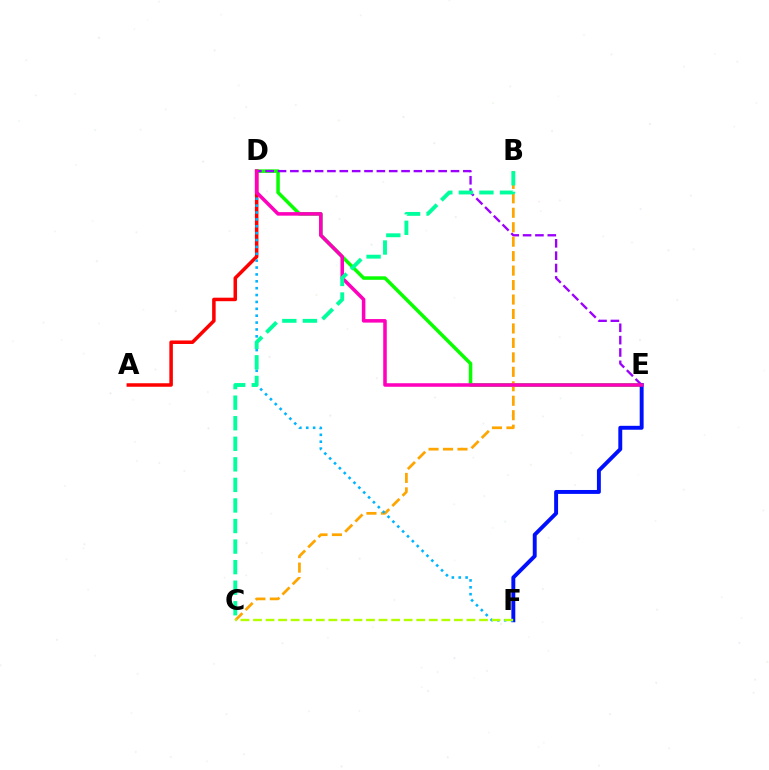{('A', 'D'): [{'color': '#ff0000', 'line_style': 'solid', 'thickness': 2.53}], ('D', 'E'): [{'color': '#08ff00', 'line_style': 'solid', 'thickness': 2.52}, {'color': '#9b00ff', 'line_style': 'dashed', 'thickness': 1.68}, {'color': '#ff00bd', 'line_style': 'solid', 'thickness': 2.55}], ('E', 'F'): [{'color': '#0010ff', 'line_style': 'solid', 'thickness': 2.82}], ('B', 'C'): [{'color': '#ffa500', 'line_style': 'dashed', 'thickness': 1.96}, {'color': '#00ff9d', 'line_style': 'dashed', 'thickness': 2.79}], ('D', 'F'): [{'color': '#00b5ff', 'line_style': 'dotted', 'thickness': 1.87}], ('C', 'F'): [{'color': '#b3ff00', 'line_style': 'dashed', 'thickness': 1.71}]}